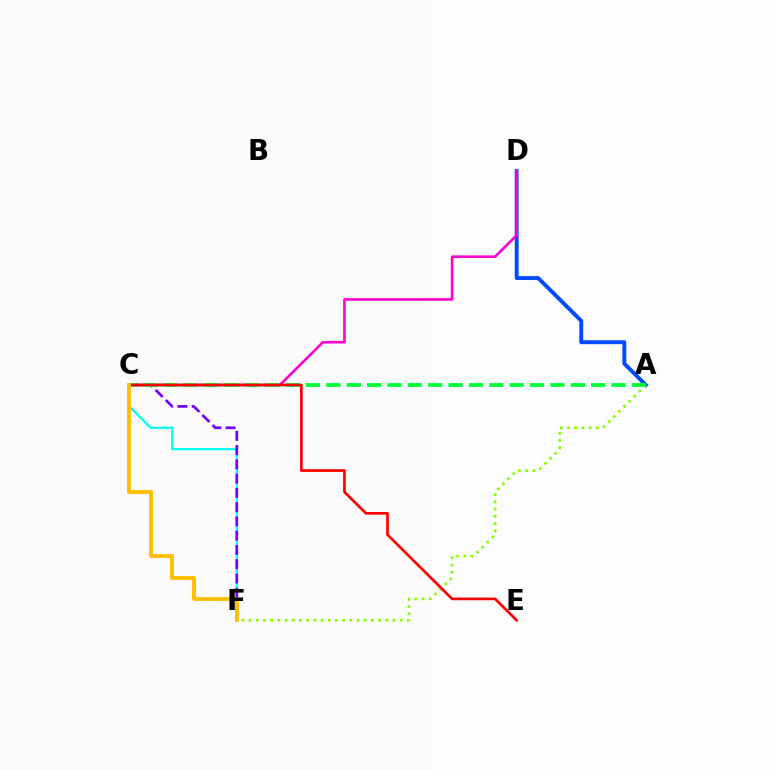{('C', 'F'): [{'color': '#00fff6', 'line_style': 'solid', 'thickness': 1.57}, {'color': '#7200ff', 'line_style': 'dashed', 'thickness': 1.94}, {'color': '#ffbd00', 'line_style': 'solid', 'thickness': 2.75}], ('A', 'D'): [{'color': '#004bff', 'line_style': 'solid', 'thickness': 2.81}], ('A', 'F'): [{'color': '#84ff00', 'line_style': 'dotted', 'thickness': 1.96}], ('C', 'D'): [{'color': '#ff00cf', 'line_style': 'solid', 'thickness': 1.88}], ('A', 'C'): [{'color': '#00ff39', 'line_style': 'dashed', 'thickness': 2.77}], ('C', 'E'): [{'color': '#ff0000', 'line_style': 'solid', 'thickness': 1.94}]}